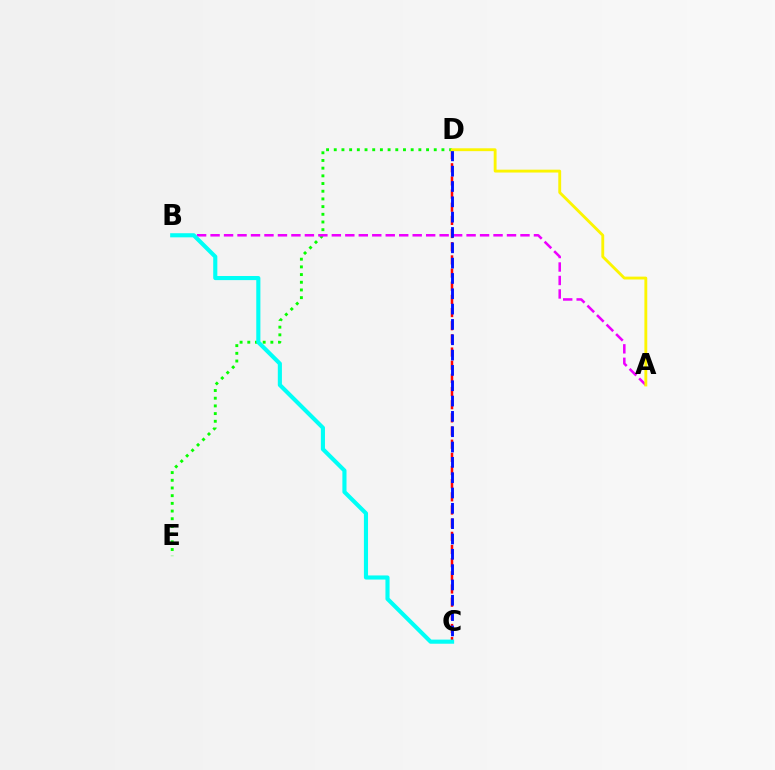{('C', 'D'): [{'color': '#ff0000', 'line_style': 'dashed', 'thickness': 1.79}, {'color': '#0010ff', 'line_style': 'dashed', 'thickness': 2.08}], ('D', 'E'): [{'color': '#08ff00', 'line_style': 'dotted', 'thickness': 2.09}], ('A', 'B'): [{'color': '#ee00ff', 'line_style': 'dashed', 'thickness': 1.83}], ('B', 'C'): [{'color': '#00fff6', 'line_style': 'solid', 'thickness': 2.96}], ('A', 'D'): [{'color': '#fcf500', 'line_style': 'solid', 'thickness': 2.06}]}